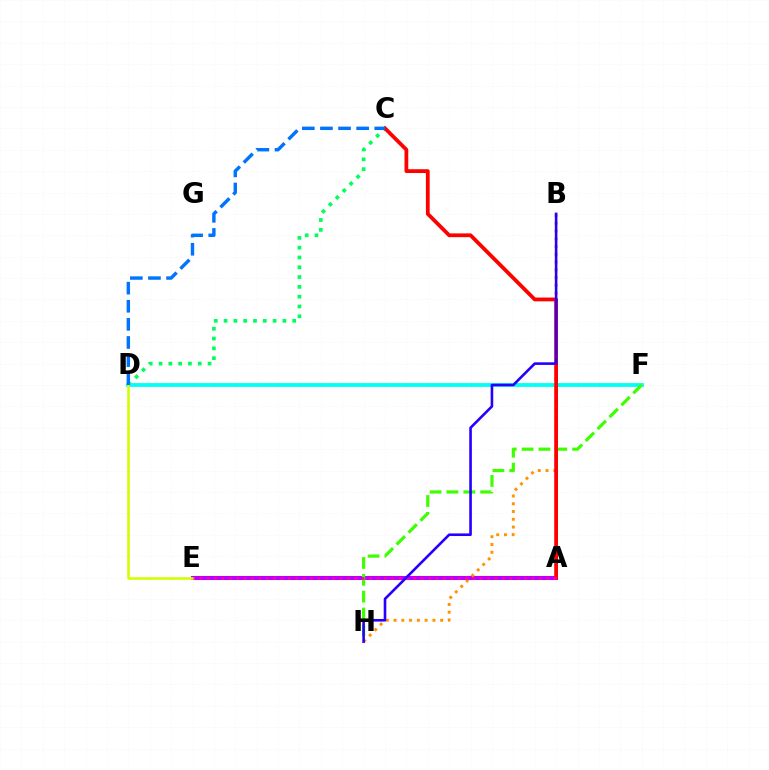{('A', 'E'): [{'color': '#b900ff', 'line_style': 'solid', 'thickness': 2.93}, {'color': '#ff00ac', 'line_style': 'dotted', 'thickness': 2.01}], ('C', 'D'): [{'color': '#00ff5c', 'line_style': 'dotted', 'thickness': 2.66}, {'color': '#0074ff', 'line_style': 'dashed', 'thickness': 2.46}], ('D', 'F'): [{'color': '#00fff6', 'line_style': 'solid', 'thickness': 2.74}], ('F', 'H'): [{'color': '#3dff00', 'line_style': 'dashed', 'thickness': 2.29}], ('D', 'E'): [{'color': '#d1ff00', 'line_style': 'solid', 'thickness': 1.85}], ('B', 'H'): [{'color': '#ff9400', 'line_style': 'dotted', 'thickness': 2.11}, {'color': '#2500ff', 'line_style': 'solid', 'thickness': 1.88}], ('A', 'C'): [{'color': '#ff0000', 'line_style': 'solid', 'thickness': 2.72}]}